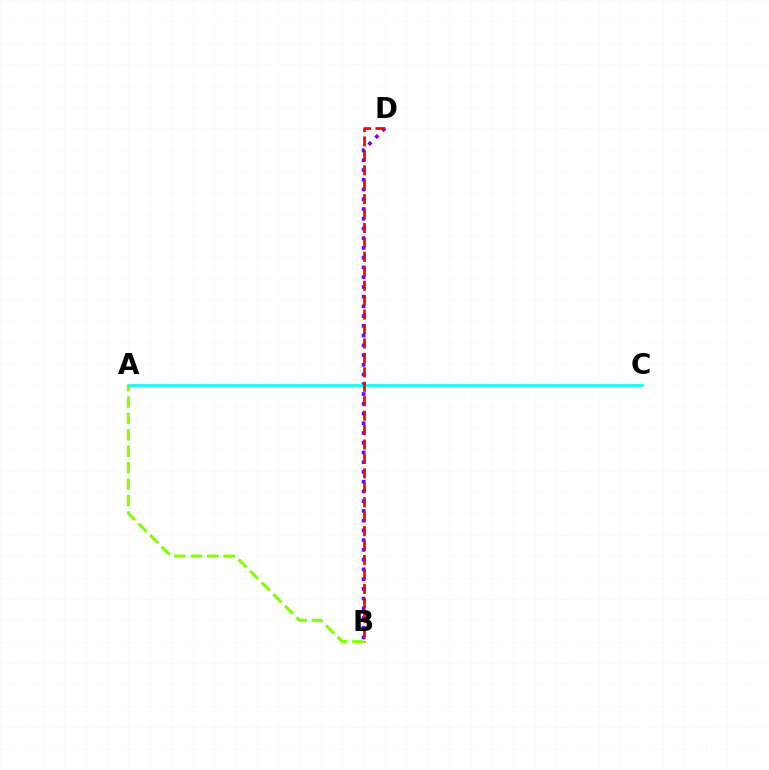{('B', 'D'): [{'color': '#7200ff', 'line_style': 'dotted', 'thickness': 2.65}, {'color': '#ff0000', 'line_style': 'dashed', 'thickness': 1.96}], ('A', 'C'): [{'color': '#00fff6', 'line_style': 'solid', 'thickness': 1.86}], ('A', 'B'): [{'color': '#84ff00', 'line_style': 'dashed', 'thickness': 2.23}]}